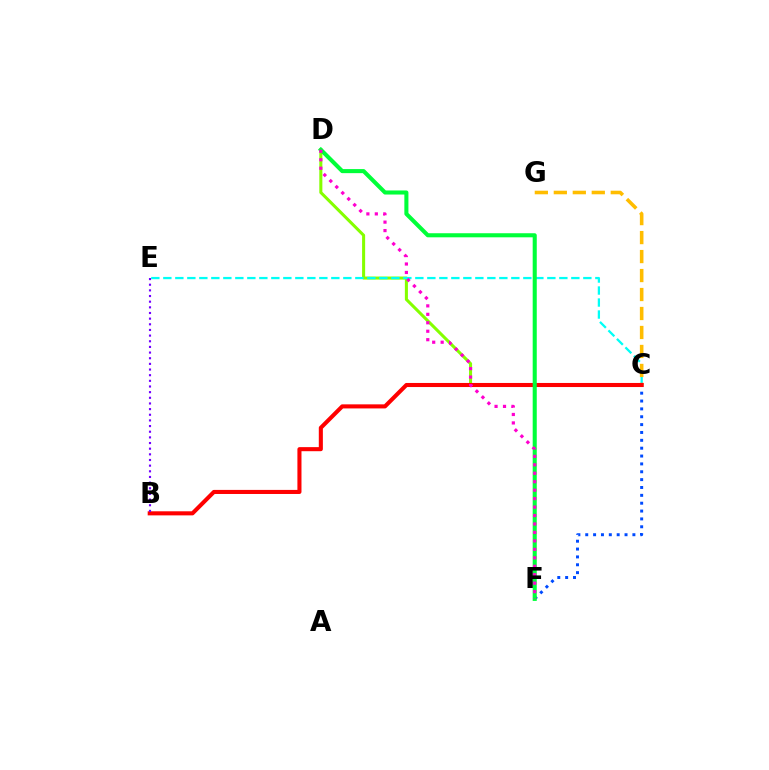{('C', 'D'): [{'color': '#84ff00', 'line_style': 'solid', 'thickness': 2.2}], ('C', 'F'): [{'color': '#004bff', 'line_style': 'dotted', 'thickness': 2.14}], ('C', 'E'): [{'color': '#00fff6', 'line_style': 'dashed', 'thickness': 1.63}], ('C', 'G'): [{'color': '#ffbd00', 'line_style': 'dashed', 'thickness': 2.58}], ('B', 'C'): [{'color': '#ff0000', 'line_style': 'solid', 'thickness': 2.93}], ('B', 'E'): [{'color': '#7200ff', 'line_style': 'dotted', 'thickness': 1.54}], ('D', 'F'): [{'color': '#00ff39', 'line_style': 'solid', 'thickness': 2.93}, {'color': '#ff00cf', 'line_style': 'dotted', 'thickness': 2.3}]}